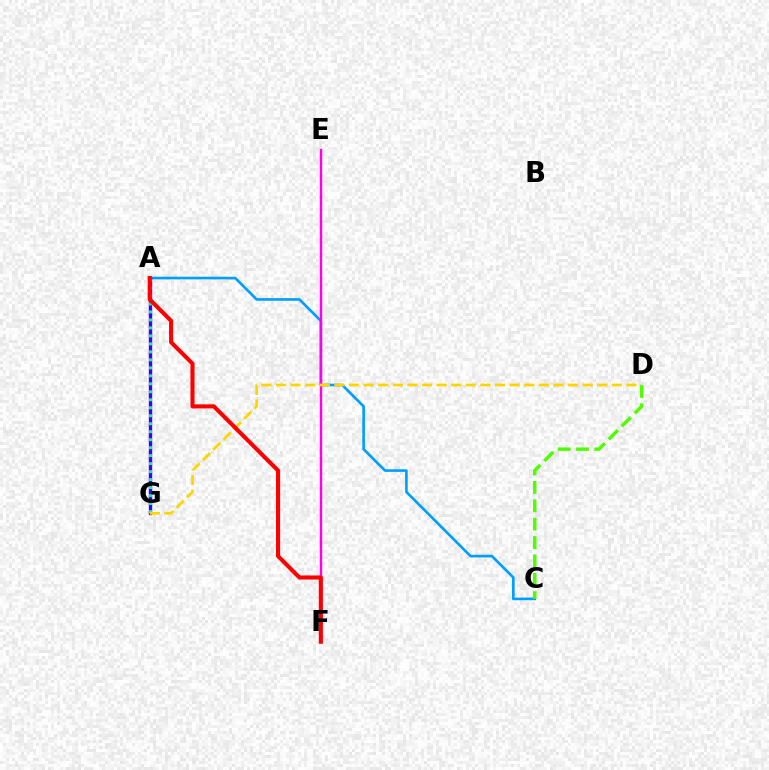{('A', 'C'): [{'color': '#009eff', 'line_style': 'solid', 'thickness': 1.9}], ('A', 'G'): [{'color': '#3700ff', 'line_style': 'solid', 'thickness': 2.44}, {'color': '#00ff86', 'line_style': 'dotted', 'thickness': 2.17}], ('E', 'F'): [{'color': '#ff00ed', 'line_style': 'solid', 'thickness': 1.75}], ('C', 'D'): [{'color': '#4fff00', 'line_style': 'dashed', 'thickness': 2.5}], ('D', 'G'): [{'color': '#ffd500', 'line_style': 'dashed', 'thickness': 1.98}], ('A', 'F'): [{'color': '#ff0000', 'line_style': 'solid', 'thickness': 2.95}]}